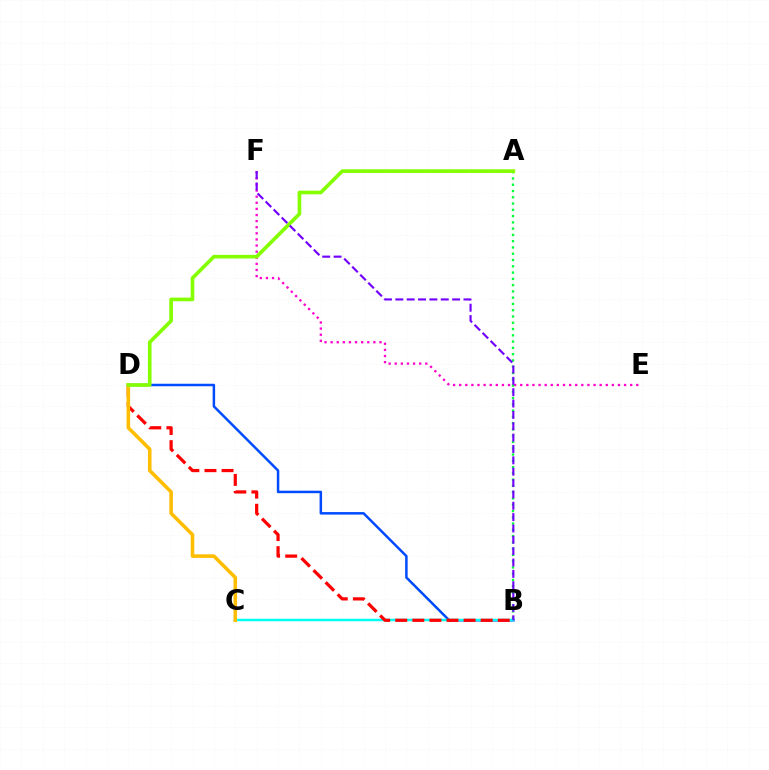{('B', 'D'): [{'color': '#004bff', 'line_style': 'solid', 'thickness': 1.8}, {'color': '#ff0000', 'line_style': 'dashed', 'thickness': 2.32}], ('E', 'F'): [{'color': '#ff00cf', 'line_style': 'dotted', 'thickness': 1.66}], ('B', 'C'): [{'color': '#00fff6', 'line_style': 'solid', 'thickness': 1.79}], ('C', 'D'): [{'color': '#ffbd00', 'line_style': 'solid', 'thickness': 2.57}], ('A', 'B'): [{'color': '#00ff39', 'line_style': 'dotted', 'thickness': 1.7}], ('A', 'D'): [{'color': '#84ff00', 'line_style': 'solid', 'thickness': 2.62}], ('B', 'F'): [{'color': '#7200ff', 'line_style': 'dashed', 'thickness': 1.54}]}